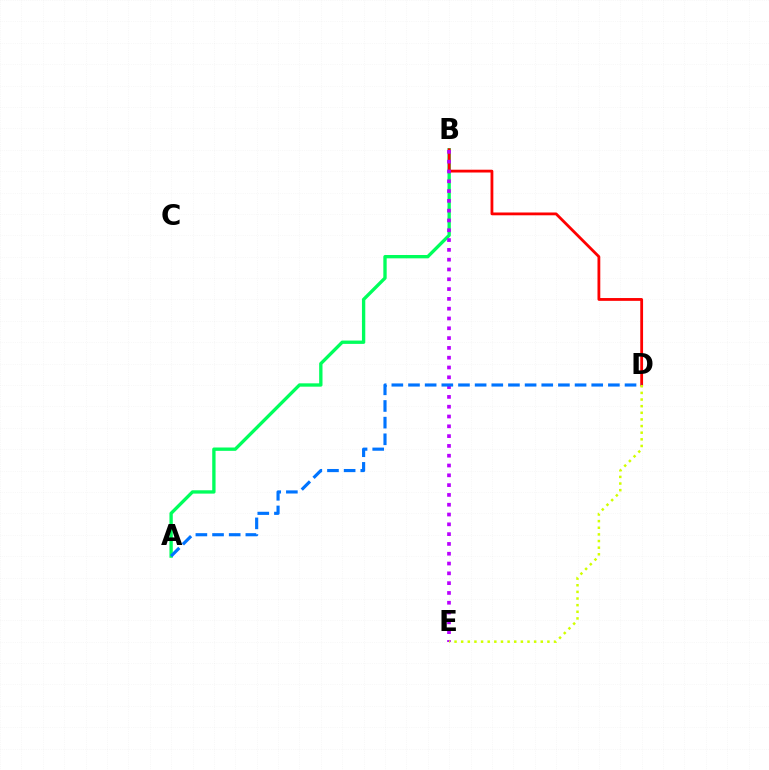{('A', 'B'): [{'color': '#00ff5c', 'line_style': 'solid', 'thickness': 2.4}], ('B', 'D'): [{'color': '#ff0000', 'line_style': 'solid', 'thickness': 2.02}], ('B', 'E'): [{'color': '#b900ff', 'line_style': 'dotted', 'thickness': 2.66}], ('A', 'D'): [{'color': '#0074ff', 'line_style': 'dashed', 'thickness': 2.26}], ('D', 'E'): [{'color': '#d1ff00', 'line_style': 'dotted', 'thickness': 1.8}]}